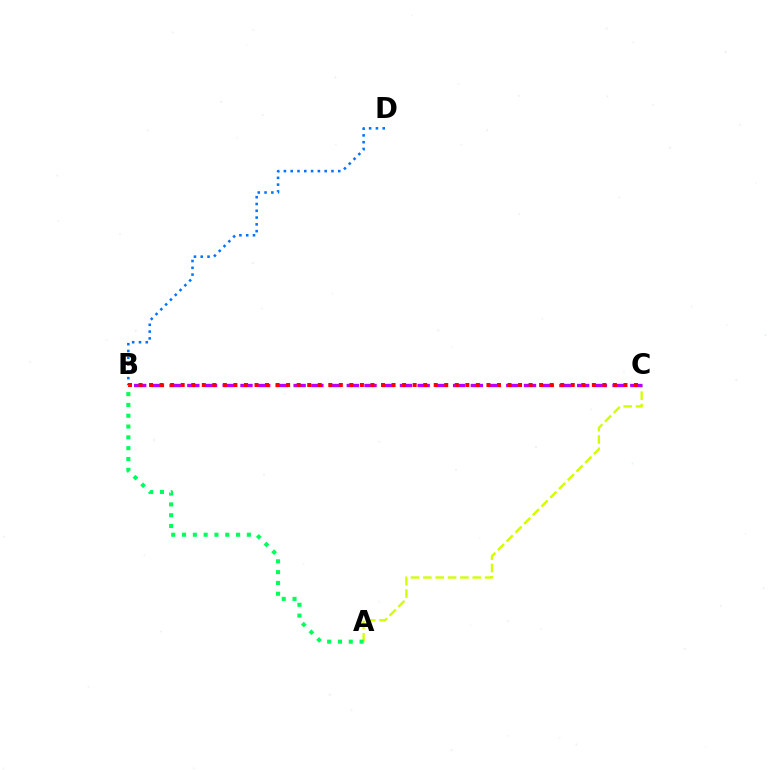{('A', 'C'): [{'color': '#d1ff00', 'line_style': 'dashed', 'thickness': 1.68}], ('B', 'C'): [{'color': '#b900ff', 'line_style': 'dashed', 'thickness': 2.41}, {'color': '#ff0000', 'line_style': 'dotted', 'thickness': 2.86}], ('B', 'D'): [{'color': '#0074ff', 'line_style': 'dotted', 'thickness': 1.85}], ('A', 'B'): [{'color': '#00ff5c', 'line_style': 'dotted', 'thickness': 2.94}]}